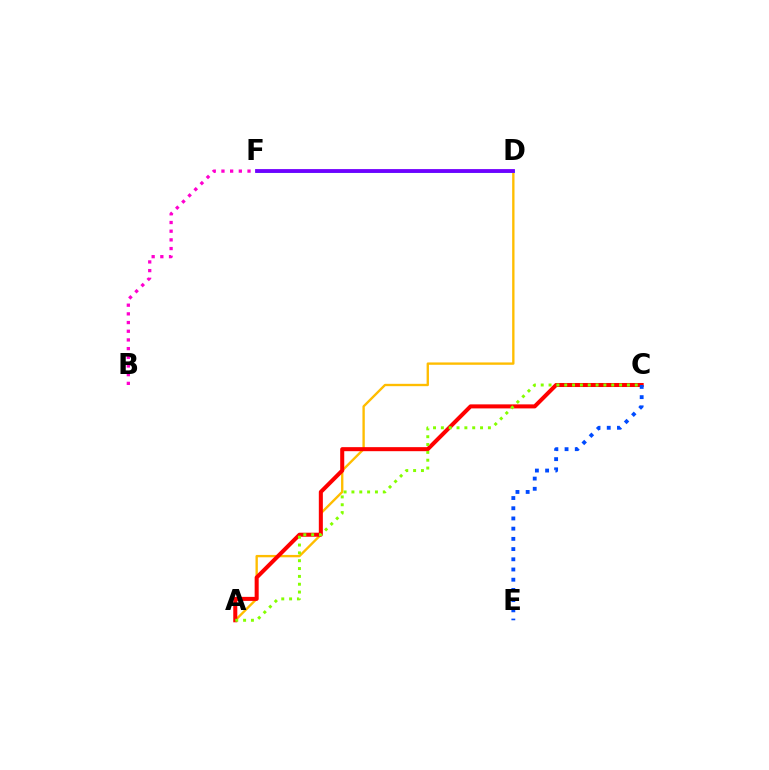{('D', 'F'): [{'color': '#00ff39', 'line_style': 'dotted', 'thickness': 2.11}, {'color': '#00fff6', 'line_style': 'solid', 'thickness': 2.16}, {'color': '#7200ff', 'line_style': 'solid', 'thickness': 2.75}], ('B', 'F'): [{'color': '#ff00cf', 'line_style': 'dotted', 'thickness': 2.36}], ('A', 'D'): [{'color': '#ffbd00', 'line_style': 'solid', 'thickness': 1.7}], ('A', 'C'): [{'color': '#ff0000', 'line_style': 'solid', 'thickness': 2.91}, {'color': '#84ff00', 'line_style': 'dotted', 'thickness': 2.13}], ('C', 'E'): [{'color': '#004bff', 'line_style': 'dotted', 'thickness': 2.77}]}